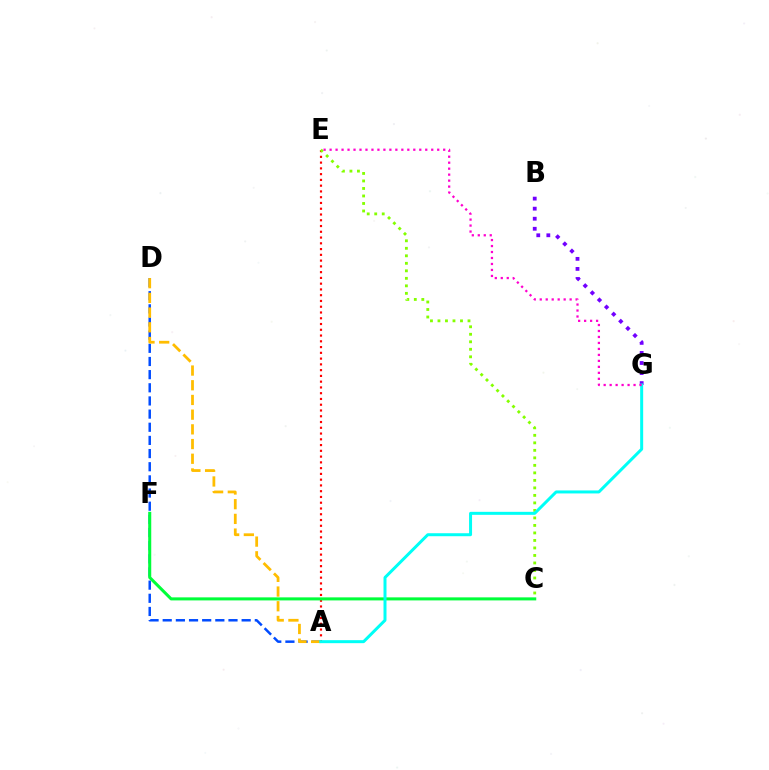{('A', 'E'): [{'color': '#ff0000', 'line_style': 'dotted', 'thickness': 1.57}], ('B', 'G'): [{'color': '#7200ff', 'line_style': 'dotted', 'thickness': 2.73}], ('A', 'D'): [{'color': '#004bff', 'line_style': 'dashed', 'thickness': 1.79}, {'color': '#ffbd00', 'line_style': 'dashed', 'thickness': 2.0}], ('C', 'E'): [{'color': '#84ff00', 'line_style': 'dotted', 'thickness': 2.04}], ('C', 'F'): [{'color': '#00ff39', 'line_style': 'solid', 'thickness': 2.19}], ('A', 'G'): [{'color': '#00fff6', 'line_style': 'solid', 'thickness': 2.16}], ('E', 'G'): [{'color': '#ff00cf', 'line_style': 'dotted', 'thickness': 1.62}]}